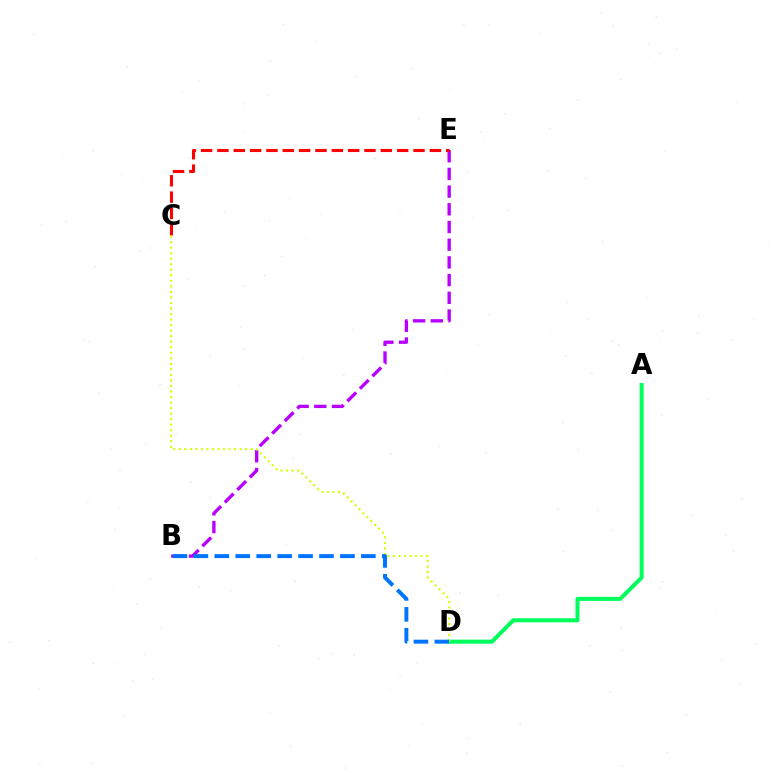{('B', 'E'): [{'color': '#b900ff', 'line_style': 'dashed', 'thickness': 2.4}], ('A', 'D'): [{'color': '#00ff5c', 'line_style': 'solid', 'thickness': 2.92}], ('C', 'E'): [{'color': '#ff0000', 'line_style': 'dashed', 'thickness': 2.22}], ('C', 'D'): [{'color': '#d1ff00', 'line_style': 'dotted', 'thickness': 1.5}], ('B', 'D'): [{'color': '#0074ff', 'line_style': 'dashed', 'thickness': 2.84}]}